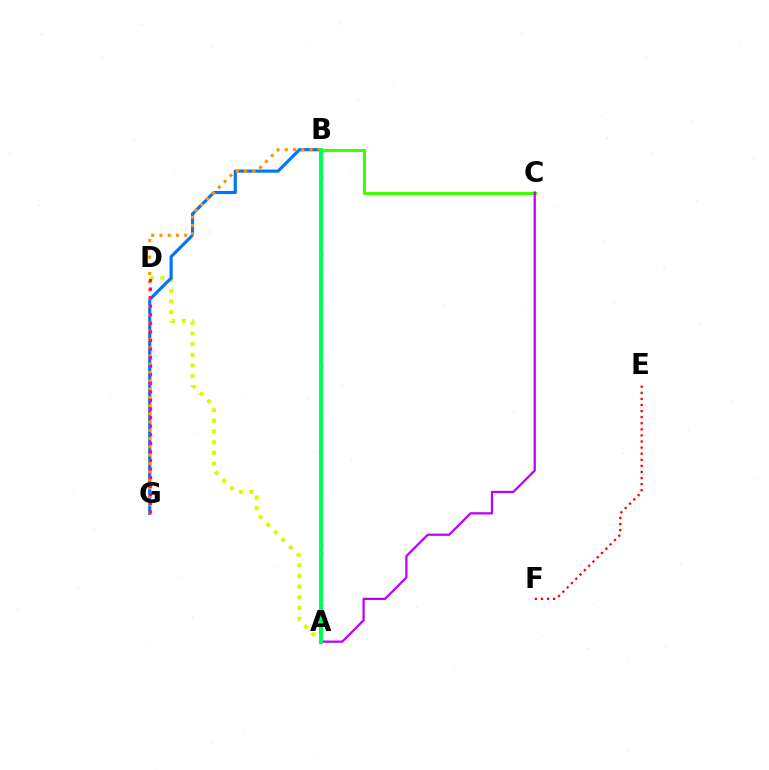{('A', 'D'): [{'color': '#d1ff00', 'line_style': 'dotted', 'thickness': 2.9}], ('A', 'B'): [{'color': '#00fff6', 'line_style': 'dashed', 'thickness': 2.23}, {'color': '#2500ff', 'line_style': 'dotted', 'thickness': 2.32}, {'color': '#00ff5c', 'line_style': 'solid', 'thickness': 2.9}], ('B', 'G'): [{'color': '#0074ff', 'line_style': 'solid', 'thickness': 2.26}, {'color': '#ff9400', 'line_style': 'dotted', 'thickness': 2.24}], ('E', 'F'): [{'color': '#ff0000', 'line_style': 'dotted', 'thickness': 1.65}], ('D', 'G'): [{'color': '#ff00ac', 'line_style': 'dotted', 'thickness': 2.33}], ('B', 'C'): [{'color': '#3dff00', 'line_style': 'solid', 'thickness': 2.23}], ('A', 'C'): [{'color': '#b900ff', 'line_style': 'solid', 'thickness': 1.62}]}